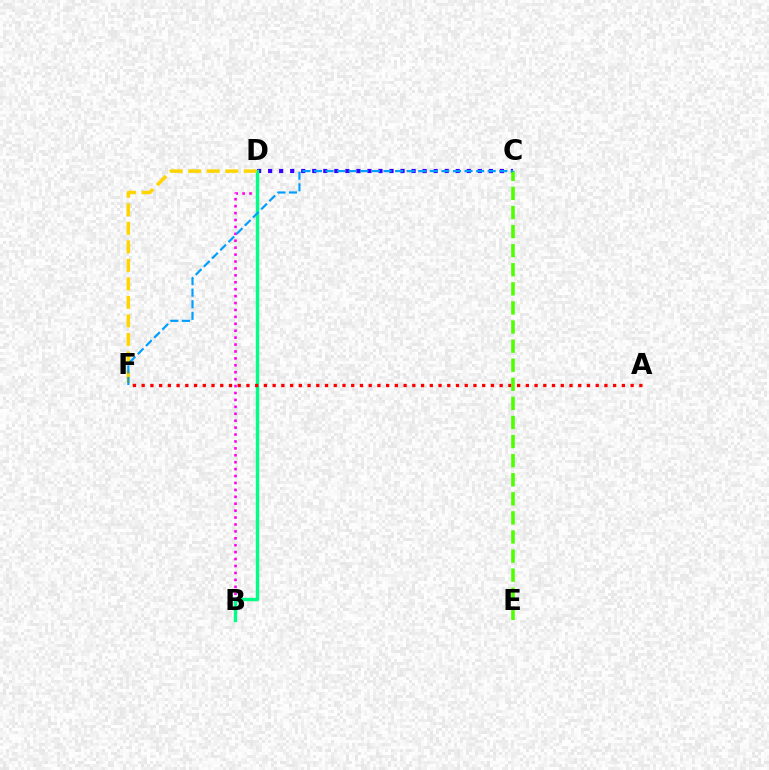{('C', 'D'): [{'color': '#3700ff', 'line_style': 'dotted', 'thickness': 3.0}], ('B', 'D'): [{'color': '#ff00ed', 'line_style': 'dotted', 'thickness': 1.88}, {'color': '#00ff86', 'line_style': 'solid', 'thickness': 2.44}], ('A', 'F'): [{'color': '#ff0000', 'line_style': 'dotted', 'thickness': 2.37}], ('C', 'E'): [{'color': '#4fff00', 'line_style': 'dashed', 'thickness': 2.59}], ('D', 'F'): [{'color': '#ffd500', 'line_style': 'dashed', 'thickness': 2.51}], ('C', 'F'): [{'color': '#009eff', 'line_style': 'dashed', 'thickness': 1.57}]}